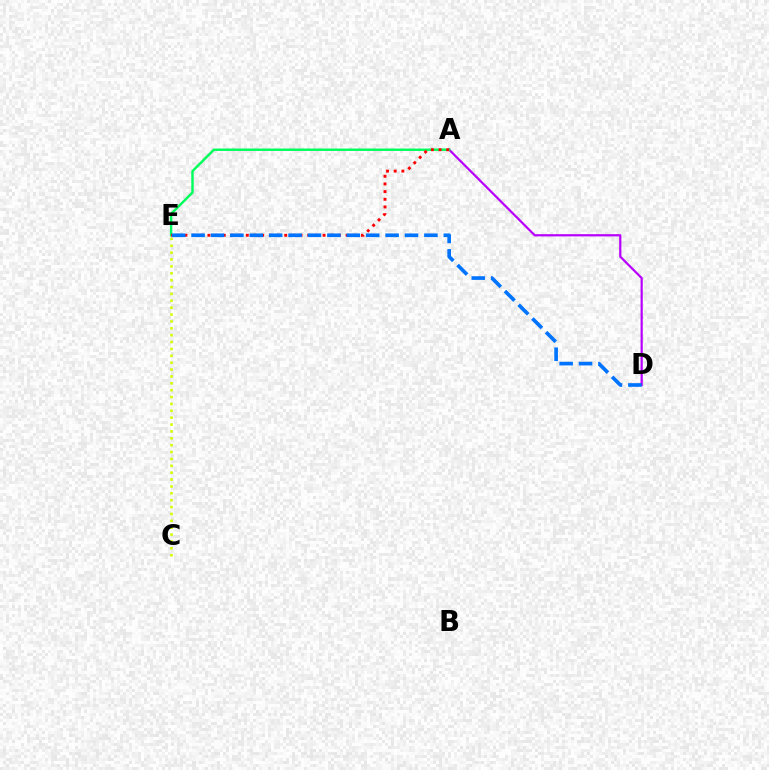{('A', 'D'): [{'color': '#b900ff', 'line_style': 'solid', 'thickness': 1.6}], ('A', 'E'): [{'color': '#00ff5c', 'line_style': 'solid', 'thickness': 1.75}, {'color': '#ff0000', 'line_style': 'dotted', 'thickness': 2.08}], ('C', 'E'): [{'color': '#d1ff00', 'line_style': 'dotted', 'thickness': 1.87}], ('D', 'E'): [{'color': '#0074ff', 'line_style': 'dashed', 'thickness': 2.64}]}